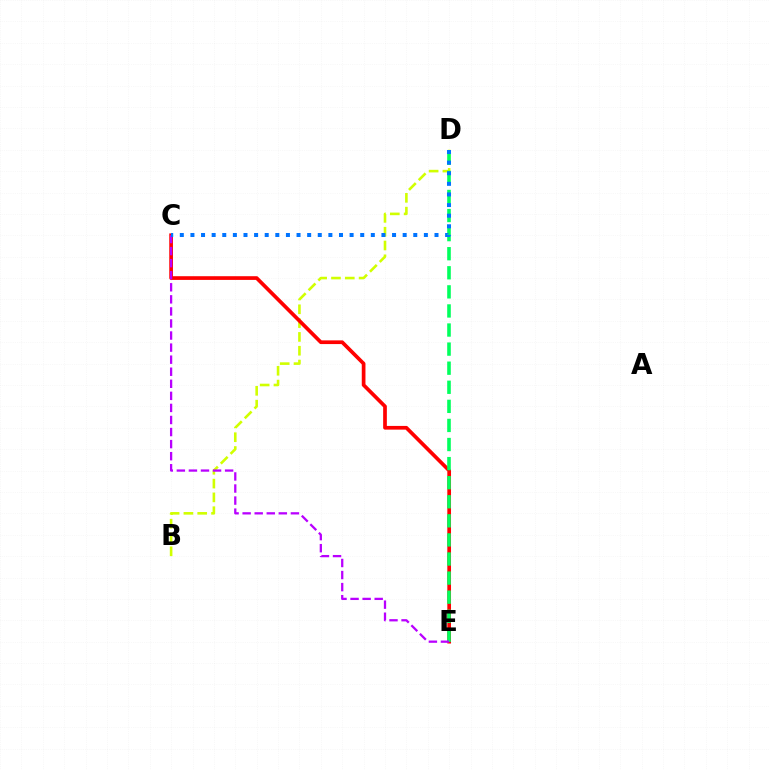{('B', 'D'): [{'color': '#d1ff00', 'line_style': 'dashed', 'thickness': 1.88}], ('C', 'E'): [{'color': '#ff0000', 'line_style': 'solid', 'thickness': 2.66}, {'color': '#b900ff', 'line_style': 'dashed', 'thickness': 1.64}], ('D', 'E'): [{'color': '#00ff5c', 'line_style': 'dashed', 'thickness': 2.59}], ('C', 'D'): [{'color': '#0074ff', 'line_style': 'dotted', 'thickness': 2.88}]}